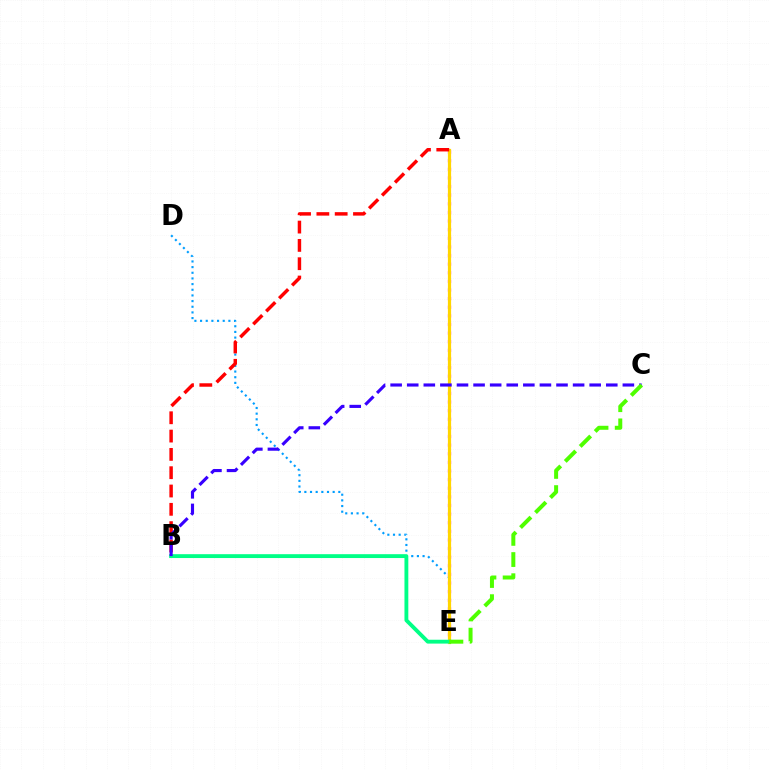{('D', 'E'): [{'color': '#009eff', 'line_style': 'dotted', 'thickness': 1.54}], ('A', 'E'): [{'color': '#ff00ed', 'line_style': 'dotted', 'thickness': 2.34}, {'color': '#ffd500', 'line_style': 'solid', 'thickness': 2.3}], ('B', 'E'): [{'color': '#00ff86', 'line_style': 'solid', 'thickness': 2.78}], ('A', 'B'): [{'color': '#ff0000', 'line_style': 'dashed', 'thickness': 2.49}], ('B', 'C'): [{'color': '#3700ff', 'line_style': 'dashed', 'thickness': 2.25}], ('C', 'E'): [{'color': '#4fff00', 'line_style': 'dashed', 'thickness': 2.88}]}